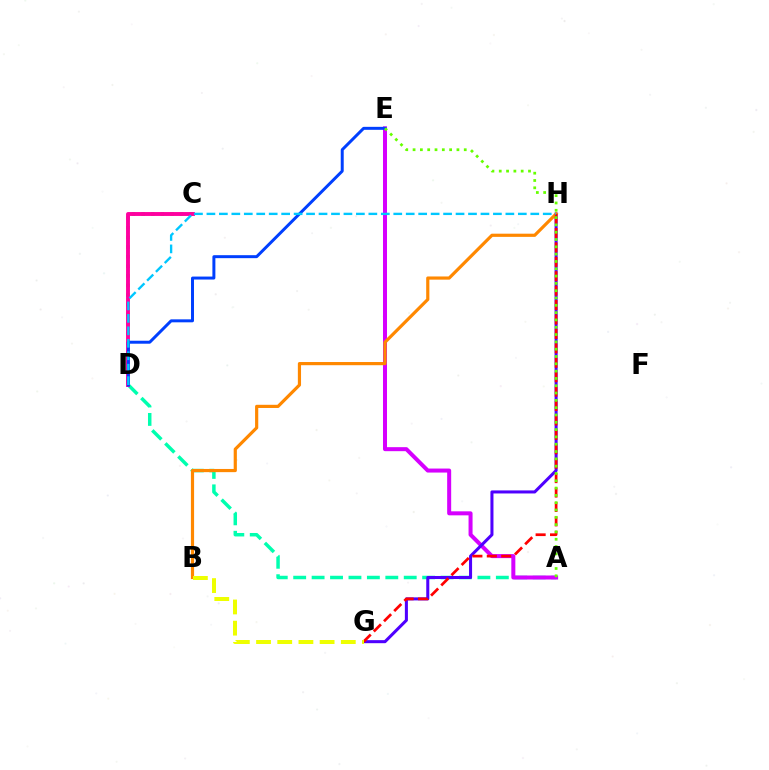{('C', 'D'): [{'color': '#00ff27', 'line_style': 'dotted', 'thickness': 2.61}, {'color': '#ff00a0', 'line_style': 'solid', 'thickness': 2.81}], ('A', 'D'): [{'color': '#00ffaf', 'line_style': 'dashed', 'thickness': 2.5}], ('A', 'E'): [{'color': '#d600ff', 'line_style': 'solid', 'thickness': 2.89}, {'color': '#66ff00', 'line_style': 'dotted', 'thickness': 1.99}], ('G', 'H'): [{'color': '#4f00ff', 'line_style': 'solid', 'thickness': 2.19}, {'color': '#ff0000', 'line_style': 'dashed', 'thickness': 1.96}], ('B', 'H'): [{'color': '#ff8800', 'line_style': 'solid', 'thickness': 2.29}], ('D', 'E'): [{'color': '#003fff', 'line_style': 'solid', 'thickness': 2.14}], ('D', 'H'): [{'color': '#00c7ff', 'line_style': 'dashed', 'thickness': 1.69}], ('B', 'G'): [{'color': '#eeff00', 'line_style': 'dashed', 'thickness': 2.88}]}